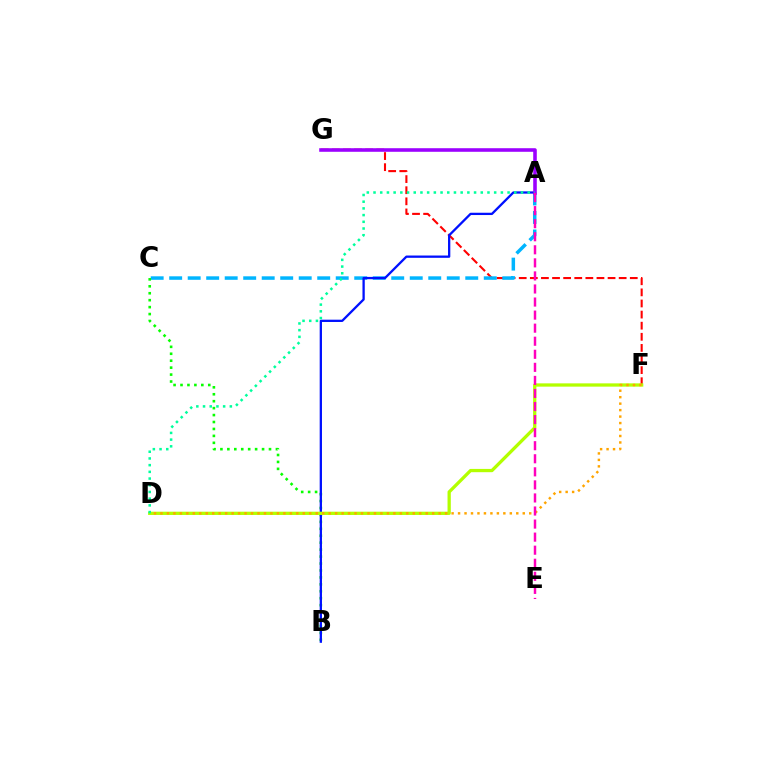{('F', 'G'): [{'color': '#ff0000', 'line_style': 'dashed', 'thickness': 1.51}], ('A', 'C'): [{'color': '#00b5ff', 'line_style': 'dashed', 'thickness': 2.51}], ('B', 'C'): [{'color': '#08ff00', 'line_style': 'dotted', 'thickness': 1.89}], ('A', 'B'): [{'color': '#0010ff', 'line_style': 'solid', 'thickness': 1.65}], ('D', 'F'): [{'color': '#b3ff00', 'line_style': 'solid', 'thickness': 2.36}, {'color': '#ffa500', 'line_style': 'dotted', 'thickness': 1.76}], ('A', 'G'): [{'color': '#9b00ff', 'line_style': 'solid', 'thickness': 2.58}], ('A', 'D'): [{'color': '#00ff9d', 'line_style': 'dotted', 'thickness': 1.82}], ('A', 'E'): [{'color': '#ff00bd', 'line_style': 'dashed', 'thickness': 1.77}]}